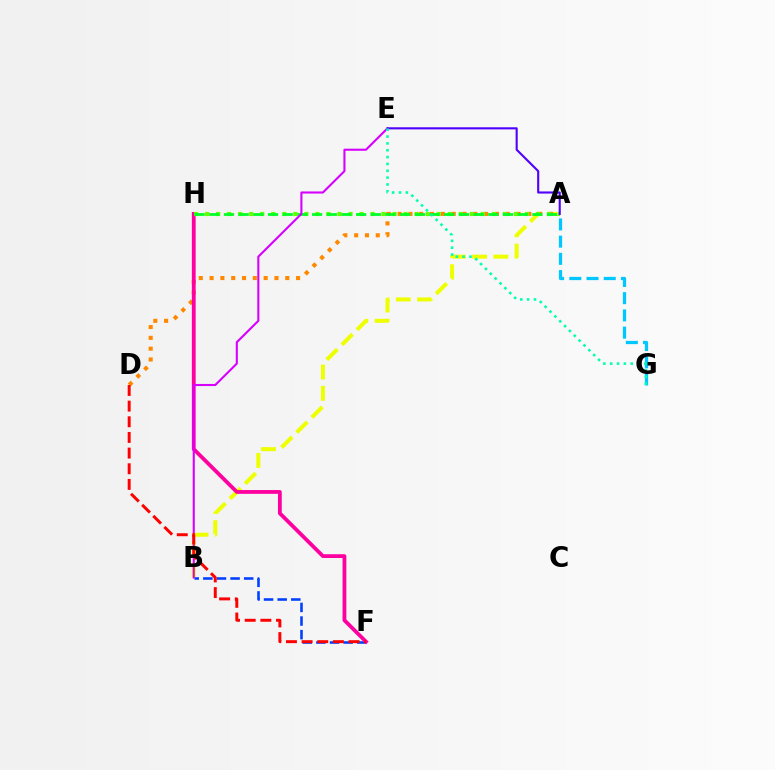{('A', 'G'): [{'color': '#00c7ff', 'line_style': 'dashed', 'thickness': 2.34}], ('A', 'B'): [{'color': '#eeff00', 'line_style': 'dashed', 'thickness': 2.89}], ('B', 'F'): [{'color': '#003fff', 'line_style': 'dashed', 'thickness': 1.85}], ('A', 'D'): [{'color': '#ff8800', 'line_style': 'dotted', 'thickness': 2.94}], ('F', 'H'): [{'color': '#ff00a0', 'line_style': 'solid', 'thickness': 2.74}], ('A', 'H'): [{'color': '#66ff00', 'line_style': 'dotted', 'thickness': 3.0}, {'color': '#00ff27', 'line_style': 'dashed', 'thickness': 1.99}], ('B', 'E'): [{'color': '#d600ff', 'line_style': 'solid', 'thickness': 1.51}], ('A', 'E'): [{'color': '#4f00ff', 'line_style': 'solid', 'thickness': 1.52}], ('D', 'F'): [{'color': '#ff0000', 'line_style': 'dashed', 'thickness': 2.13}], ('E', 'G'): [{'color': '#00ffaf', 'line_style': 'dotted', 'thickness': 1.86}]}